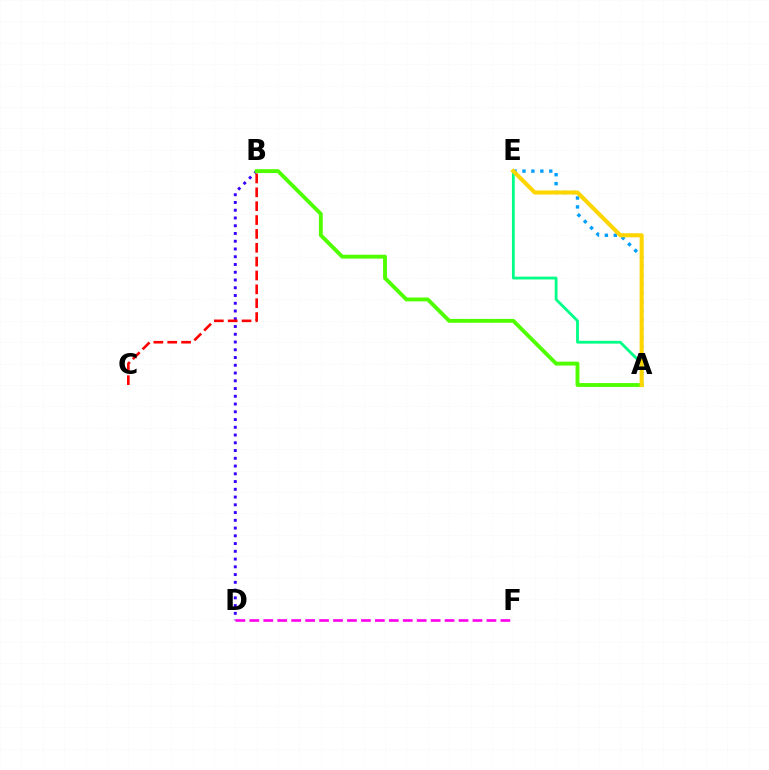{('B', 'D'): [{'color': '#3700ff', 'line_style': 'dotted', 'thickness': 2.11}], ('D', 'F'): [{'color': '#ff00ed', 'line_style': 'dashed', 'thickness': 1.89}], ('A', 'E'): [{'color': '#009eff', 'line_style': 'dotted', 'thickness': 2.43}, {'color': '#00ff86', 'line_style': 'solid', 'thickness': 2.01}, {'color': '#ffd500', 'line_style': 'solid', 'thickness': 2.93}], ('A', 'B'): [{'color': '#4fff00', 'line_style': 'solid', 'thickness': 2.79}], ('B', 'C'): [{'color': '#ff0000', 'line_style': 'dashed', 'thickness': 1.88}]}